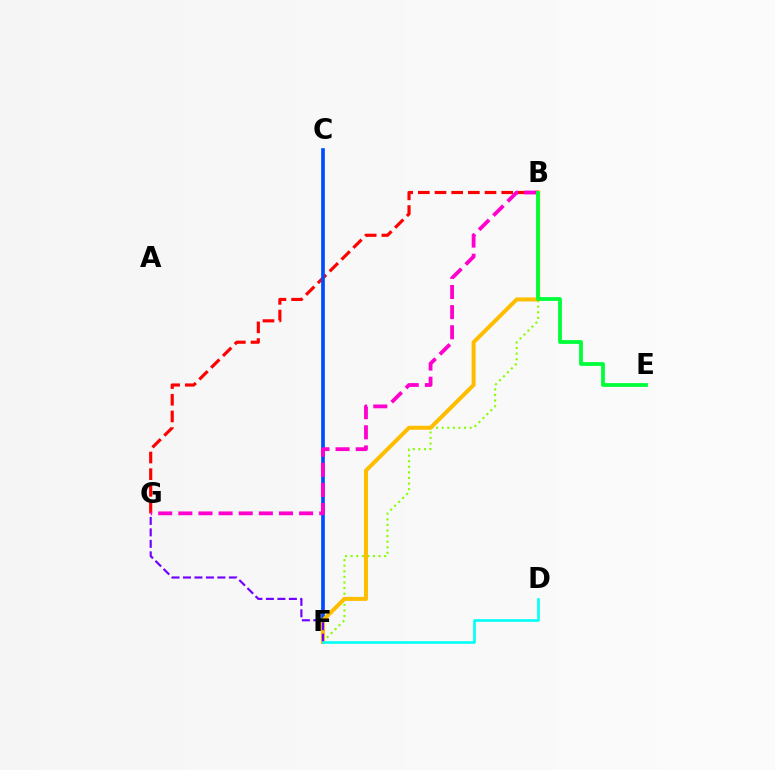{('B', 'G'): [{'color': '#ff0000', 'line_style': 'dashed', 'thickness': 2.26}, {'color': '#ff00cf', 'line_style': 'dashed', 'thickness': 2.73}], ('B', 'F'): [{'color': '#84ff00', 'line_style': 'dotted', 'thickness': 1.52}, {'color': '#ffbd00', 'line_style': 'solid', 'thickness': 2.89}], ('C', 'F'): [{'color': '#004bff', 'line_style': 'solid', 'thickness': 2.63}], ('F', 'G'): [{'color': '#7200ff', 'line_style': 'dashed', 'thickness': 1.56}], ('D', 'F'): [{'color': '#00fff6', 'line_style': 'solid', 'thickness': 1.88}], ('B', 'E'): [{'color': '#00ff39', 'line_style': 'solid', 'thickness': 2.73}]}